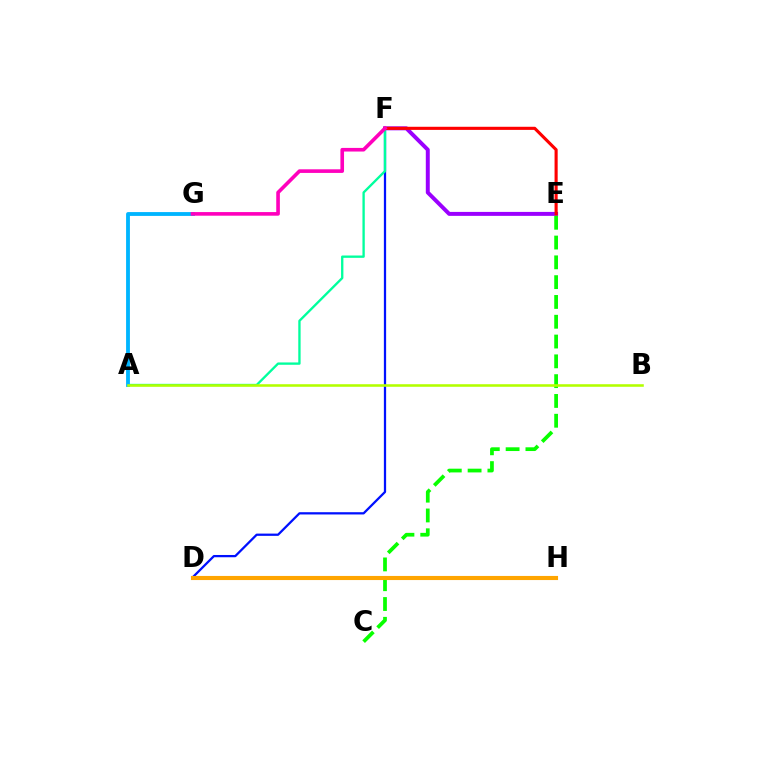{('D', 'F'): [{'color': '#0010ff', 'line_style': 'solid', 'thickness': 1.63}], ('E', 'F'): [{'color': '#9b00ff', 'line_style': 'solid', 'thickness': 2.85}, {'color': '#ff0000', 'line_style': 'solid', 'thickness': 2.24}], ('A', 'F'): [{'color': '#00ff9d', 'line_style': 'solid', 'thickness': 1.68}], ('A', 'G'): [{'color': '#00b5ff', 'line_style': 'solid', 'thickness': 2.76}], ('C', 'E'): [{'color': '#08ff00', 'line_style': 'dashed', 'thickness': 2.69}], ('F', 'G'): [{'color': '#ff00bd', 'line_style': 'solid', 'thickness': 2.61}], ('D', 'H'): [{'color': '#ffa500', 'line_style': 'solid', 'thickness': 2.96}], ('A', 'B'): [{'color': '#b3ff00', 'line_style': 'solid', 'thickness': 1.85}]}